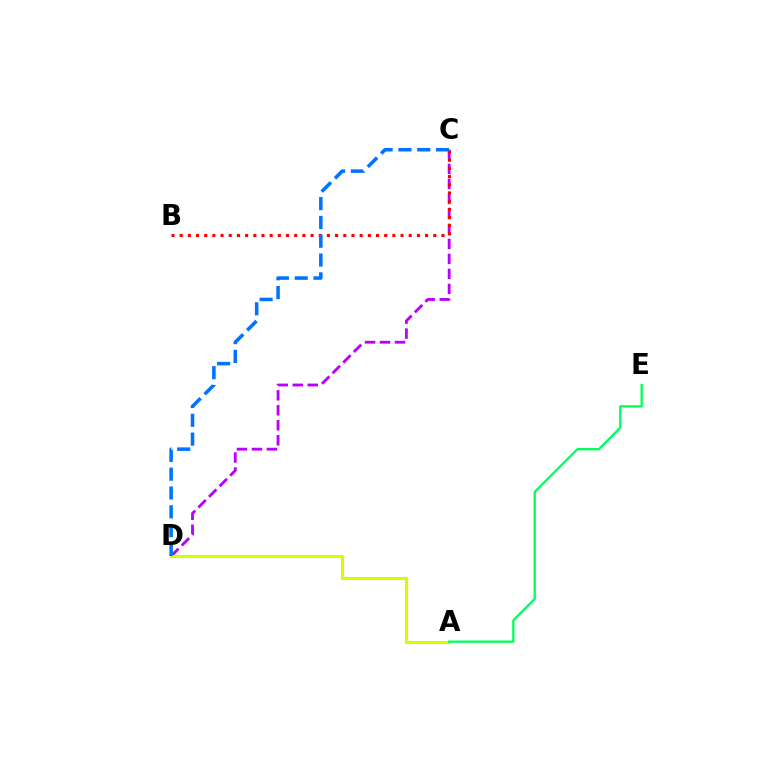{('C', 'D'): [{'color': '#b900ff', 'line_style': 'dashed', 'thickness': 2.04}, {'color': '#0074ff', 'line_style': 'dashed', 'thickness': 2.56}], ('B', 'C'): [{'color': '#ff0000', 'line_style': 'dotted', 'thickness': 2.22}], ('A', 'D'): [{'color': '#d1ff00', 'line_style': 'solid', 'thickness': 2.23}], ('A', 'E'): [{'color': '#00ff5c', 'line_style': 'solid', 'thickness': 1.66}]}